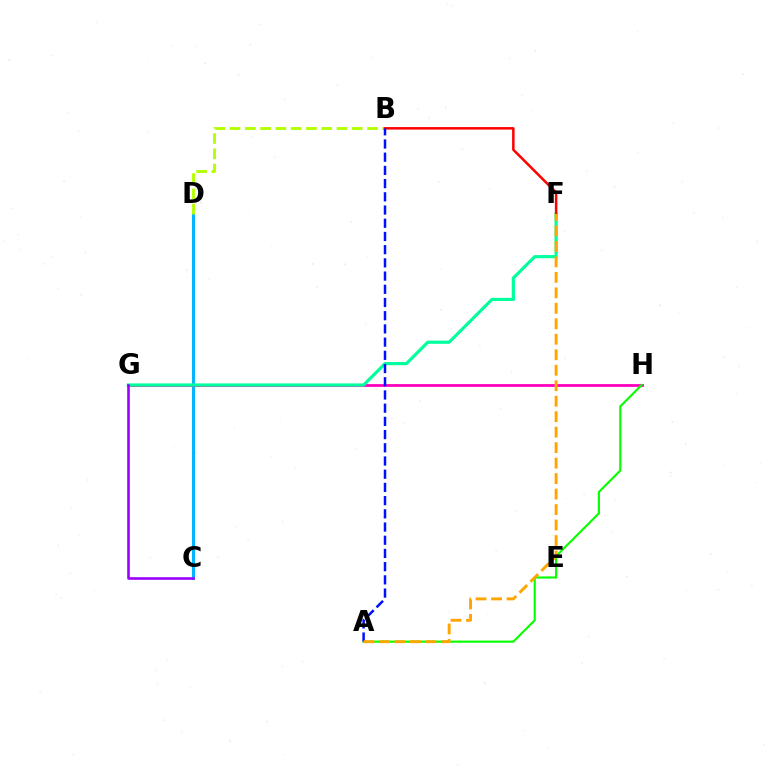{('C', 'D'): [{'color': '#00b5ff', 'line_style': 'solid', 'thickness': 2.12}], ('B', 'D'): [{'color': '#b3ff00', 'line_style': 'dashed', 'thickness': 2.08}], ('G', 'H'): [{'color': '#ff00bd', 'line_style': 'solid', 'thickness': 2.0}], ('F', 'G'): [{'color': '#00ff9d', 'line_style': 'solid', 'thickness': 2.28}], ('B', 'F'): [{'color': '#ff0000', 'line_style': 'solid', 'thickness': 1.8}], ('A', 'H'): [{'color': '#08ff00', 'line_style': 'solid', 'thickness': 1.54}], ('C', 'G'): [{'color': '#9b00ff', 'line_style': 'solid', 'thickness': 1.88}], ('A', 'B'): [{'color': '#0010ff', 'line_style': 'dashed', 'thickness': 1.79}], ('A', 'F'): [{'color': '#ffa500', 'line_style': 'dashed', 'thickness': 2.1}]}